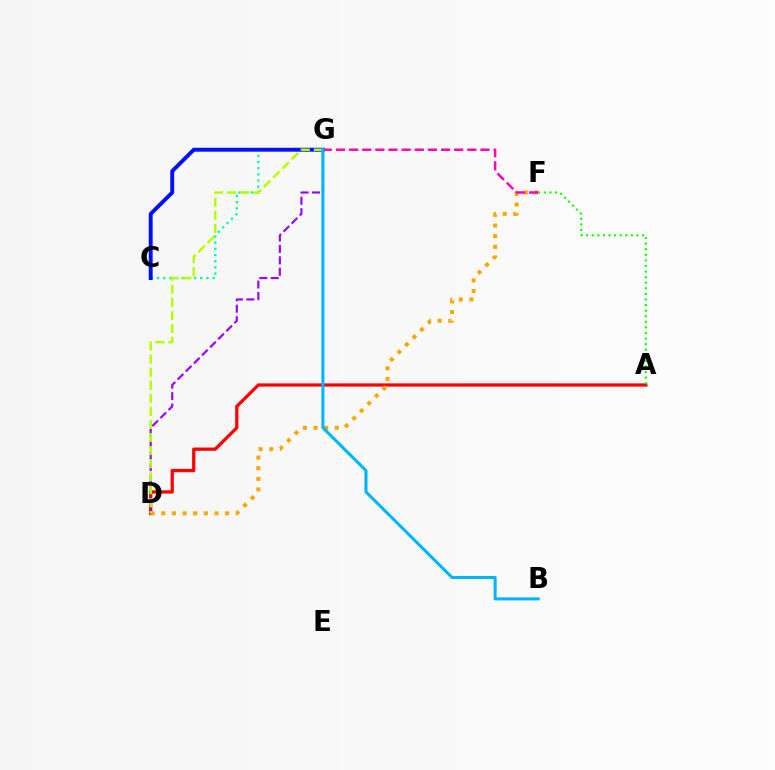{('C', 'G'): [{'color': '#00ff9d', 'line_style': 'dotted', 'thickness': 1.68}, {'color': '#0010ff', 'line_style': 'solid', 'thickness': 2.82}], ('A', 'D'): [{'color': '#ff0000', 'line_style': 'solid', 'thickness': 2.34}], ('D', 'G'): [{'color': '#9b00ff', 'line_style': 'dashed', 'thickness': 1.55}, {'color': '#b3ff00', 'line_style': 'dashed', 'thickness': 1.77}], ('D', 'F'): [{'color': '#ffa500', 'line_style': 'dotted', 'thickness': 2.89}], ('A', 'F'): [{'color': '#08ff00', 'line_style': 'dotted', 'thickness': 1.52}], ('F', 'G'): [{'color': '#ff00bd', 'line_style': 'dashed', 'thickness': 1.78}], ('B', 'G'): [{'color': '#00b5ff', 'line_style': 'solid', 'thickness': 2.19}]}